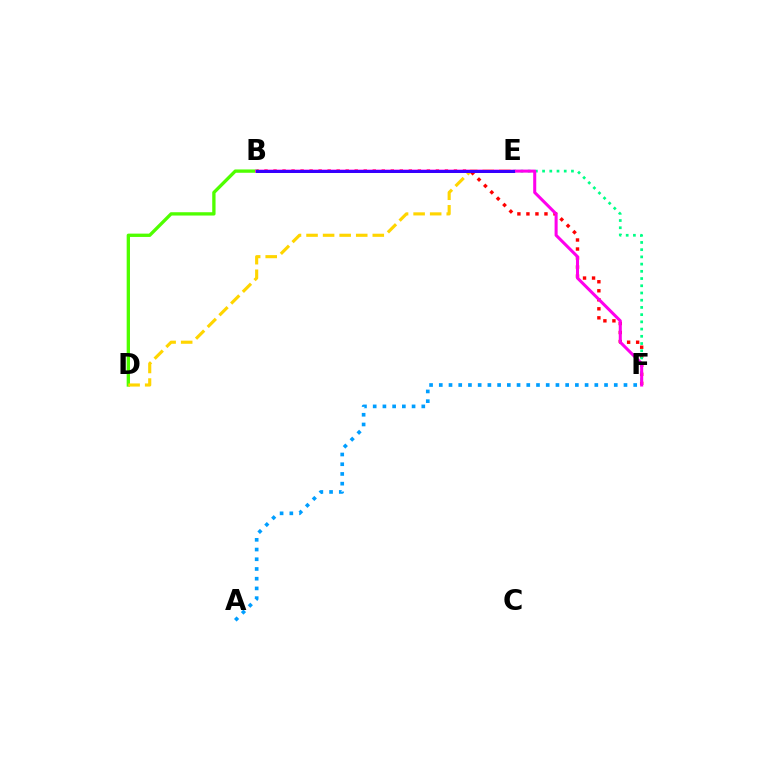{('B', 'F'): [{'color': '#ff0000', 'line_style': 'dotted', 'thickness': 2.45}, {'color': '#ff00ed', 'line_style': 'solid', 'thickness': 2.19}], ('B', 'D'): [{'color': '#4fff00', 'line_style': 'solid', 'thickness': 2.39}], ('D', 'E'): [{'color': '#ffd500', 'line_style': 'dashed', 'thickness': 2.25}], ('E', 'F'): [{'color': '#00ff86', 'line_style': 'dotted', 'thickness': 1.96}], ('B', 'E'): [{'color': '#3700ff', 'line_style': 'solid', 'thickness': 2.16}], ('A', 'F'): [{'color': '#009eff', 'line_style': 'dotted', 'thickness': 2.64}]}